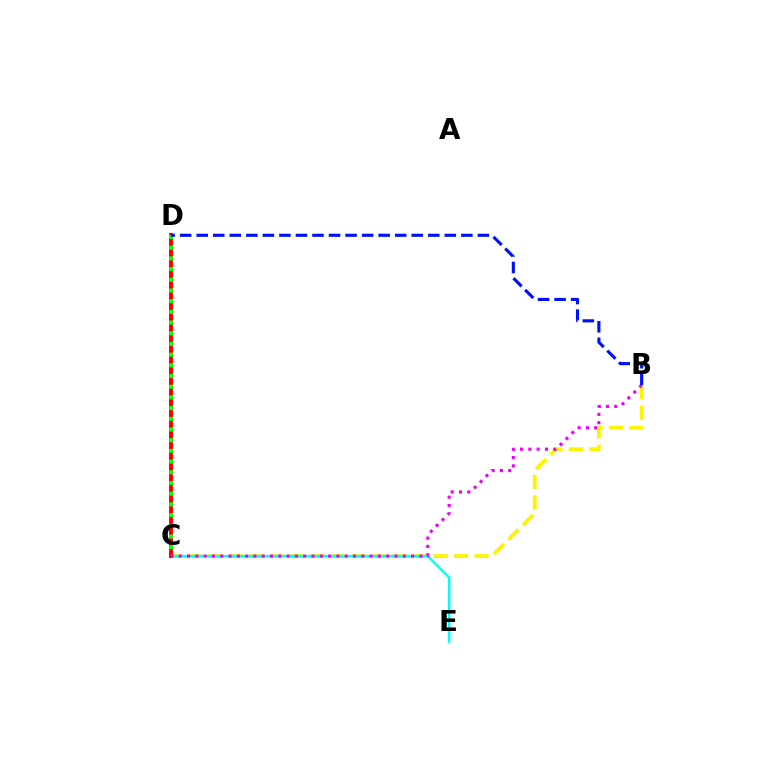{('B', 'C'): [{'color': '#fcf500', 'line_style': 'dashed', 'thickness': 2.78}, {'color': '#ee00ff', 'line_style': 'dotted', 'thickness': 2.25}], ('C', 'E'): [{'color': '#00fff6', 'line_style': 'solid', 'thickness': 1.76}], ('C', 'D'): [{'color': '#ff0000', 'line_style': 'solid', 'thickness': 2.88}, {'color': '#08ff00', 'line_style': 'dotted', 'thickness': 2.91}], ('B', 'D'): [{'color': '#0010ff', 'line_style': 'dashed', 'thickness': 2.25}]}